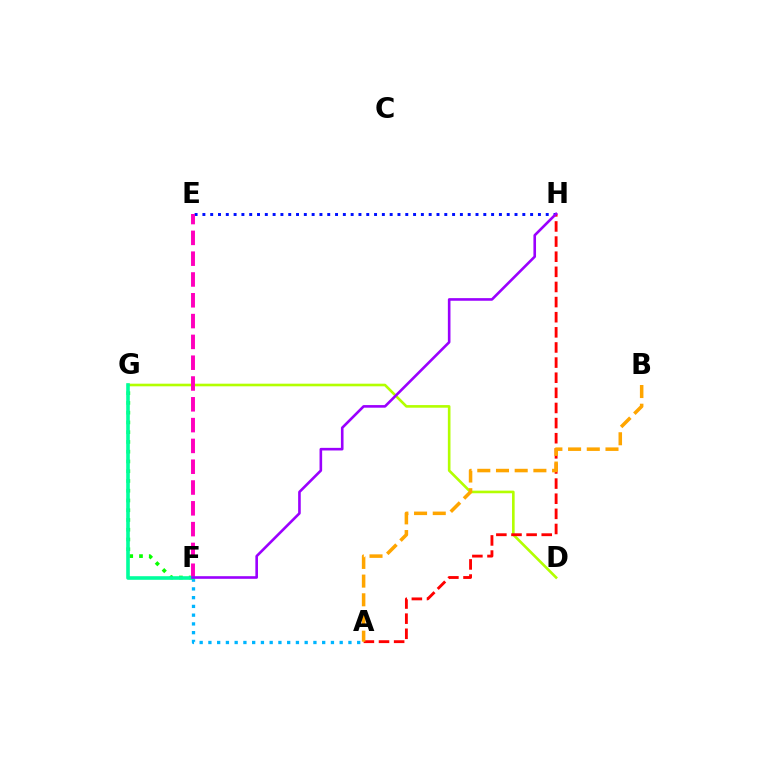{('D', 'G'): [{'color': '#b3ff00', 'line_style': 'solid', 'thickness': 1.89}], ('E', 'H'): [{'color': '#0010ff', 'line_style': 'dotted', 'thickness': 2.12}], ('F', 'G'): [{'color': '#08ff00', 'line_style': 'dotted', 'thickness': 2.65}, {'color': '#00ff9d', 'line_style': 'solid', 'thickness': 2.6}], ('A', 'H'): [{'color': '#ff0000', 'line_style': 'dashed', 'thickness': 2.05}], ('E', 'F'): [{'color': '#ff00bd', 'line_style': 'dashed', 'thickness': 2.83}], ('A', 'B'): [{'color': '#ffa500', 'line_style': 'dashed', 'thickness': 2.54}], ('A', 'F'): [{'color': '#00b5ff', 'line_style': 'dotted', 'thickness': 2.38}], ('F', 'H'): [{'color': '#9b00ff', 'line_style': 'solid', 'thickness': 1.88}]}